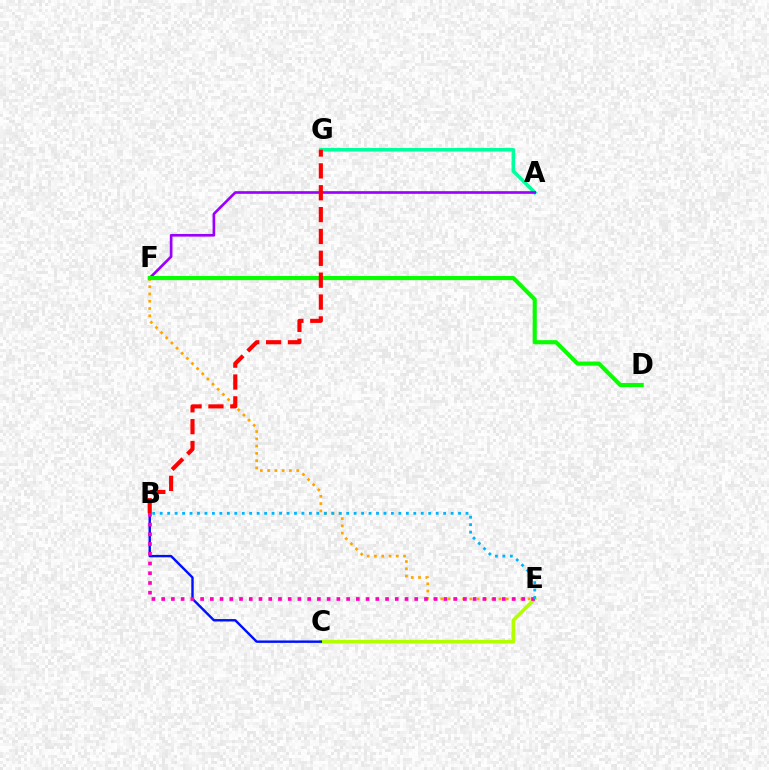{('A', 'G'): [{'color': '#00ff9d', 'line_style': 'solid', 'thickness': 2.57}], ('A', 'F'): [{'color': '#9b00ff', 'line_style': 'solid', 'thickness': 1.92}], ('C', 'E'): [{'color': '#b3ff00', 'line_style': 'solid', 'thickness': 2.58}], ('E', 'F'): [{'color': '#ffa500', 'line_style': 'dotted', 'thickness': 1.98}], ('B', 'C'): [{'color': '#0010ff', 'line_style': 'solid', 'thickness': 1.74}], ('D', 'F'): [{'color': '#08ff00', 'line_style': 'solid', 'thickness': 2.97}], ('B', 'G'): [{'color': '#ff0000', 'line_style': 'dashed', 'thickness': 2.97}], ('B', 'E'): [{'color': '#ff00bd', 'line_style': 'dotted', 'thickness': 2.64}, {'color': '#00b5ff', 'line_style': 'dotted', 'thickness': 2.03}]}